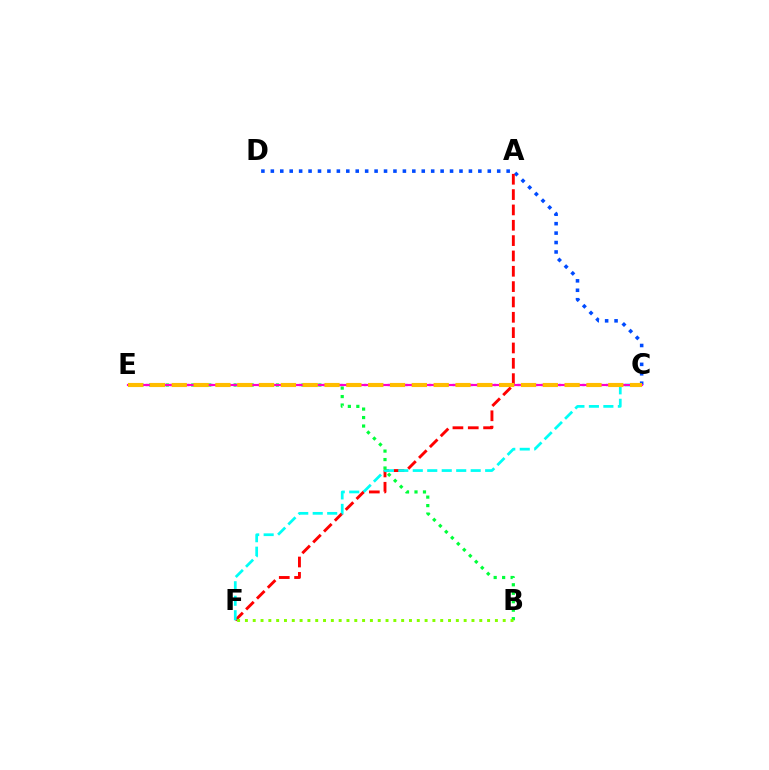{('C', 'E'): [{'color': '#7200ff', 'line_style': 'dotted', 'thickness': 1.6}, {'color': '#ff00cf', 'line_style': 'solid', 'thickness': 1.56}, {'color': '#ffbd00', 'line_style': 'dashed', 'thickness': 2.97}], ('C', 'D'): [{'color': '#004bff', 'line_style': 'dotted', 'thickness': 2.56}], ('A', 'F'): [{'color': '#ff0000', 'line_style': 'dashed', 'thickness': 2.08}], ('C', 'F'): [{'color': '#00fff6', 'line_style': 'dashed', 'thickness': 1.97}], ('B', 'E'): [{'color': '#00ff39', 'line_style': 'dotted', 'thickness': 2.3}], ('B', 'F'): [{'color': '#84ff00', 'line_style': 'dotted', 'thickness': 2.12}]}